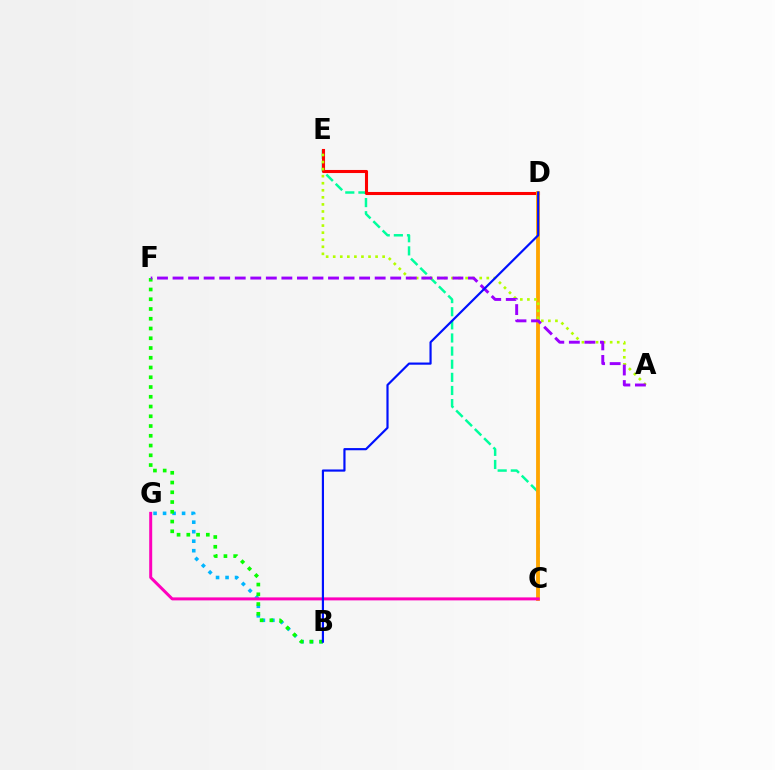{('C', 'E'): [{'color': '#00ff9d', 'line_style': 'dashed', 'thickness': 1.78}], ('D', 'E'): [{'color': '#ff0000', 'line_style': 'solid', 'thickness': 2.21}], ('B', 'G'): [{'color': '#00b5ff', 'line_style': 'dotted', 'thickness': 2.58}], ('C', 'D'): [{'color': '#ffa500', 'line_style': 'solid', 'thickness': 2.76}], ('C', 'G'): [{'color': '#ff00bd', 'line_style': 'solid', 'thickness': 2.15}], ('A', 'E'): [{'color': '#b3ff00', 'line_style': 'dotted', 'thickness': 1.92}], ('B', 'F'): [{'color': '#08ff00', 'line_style': 'dotted', 'thickness': 2.65}], ('A', 'F'): [{'color': '#9b00ff', 'line_style': 'dashed', 'thickness': 2.11}], ('B', 'D'): [{'color': '#0010ff', 'line_style': 'solid', 'thickness': 1.57}]}